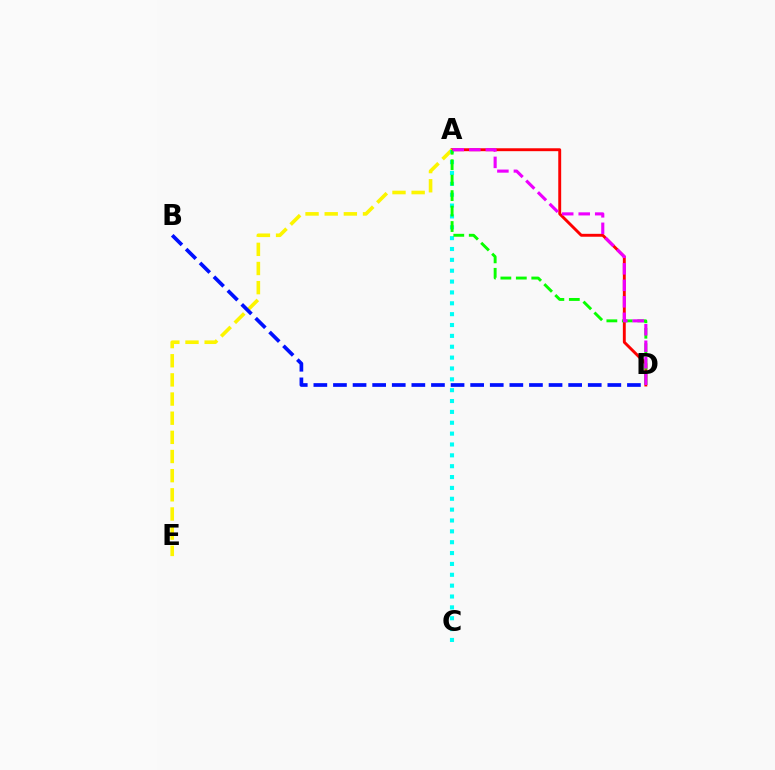{('A', 'D'): [{'color': '#ff0000', 'line_style': 'solid', 'thickness': 2.09}, {'color': '#08ff00', 'line_style': 'dashed', 'thickness': 2.1}, {'color': '#ee00ff', 'line_style': 'dashed', 'thickness': 2.24}], ('A', 'E'): [{'color': '#fcf500', 'line_style': 'dashed', 'thickness': 2.6}], ('A', 'C'): [{'color': '#00fff6', 'line_style': 'dotted', 'thickness': 2.95}], ('B', 'D'): [{'color': '#0010ff', 'line_style': 'dashed', 'thickness': 2.66}]}